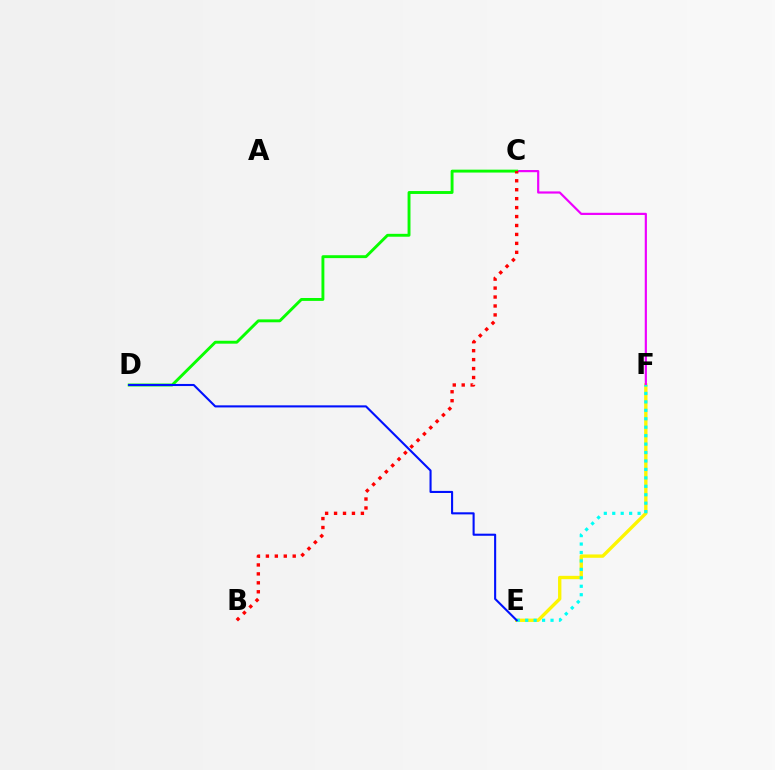{('E', 'F'): [{'color': '#fcf500', 'line_style': 'solid', 'thickness': 2.41}, {'color': '#00fff6', 'line_style': 'dotted', 'thickness': 2.29}], ('C', 'F'): [{'color': '#ee00ff', 'line_style': 'solid', 'thickness': 1.57}], ('C', 'D'): [{'color': '#08ff00', 'line_style': 'solid', 'thickness': 2.09}], ('D', 'E'): [{'color': '#0010ff', 'line_style': 'solid', 'thickness': 1.51}], ('B', 'C'): [{'color': '#ff0000', 'line_style': 'dotted', 'thickness': 2.43}]}